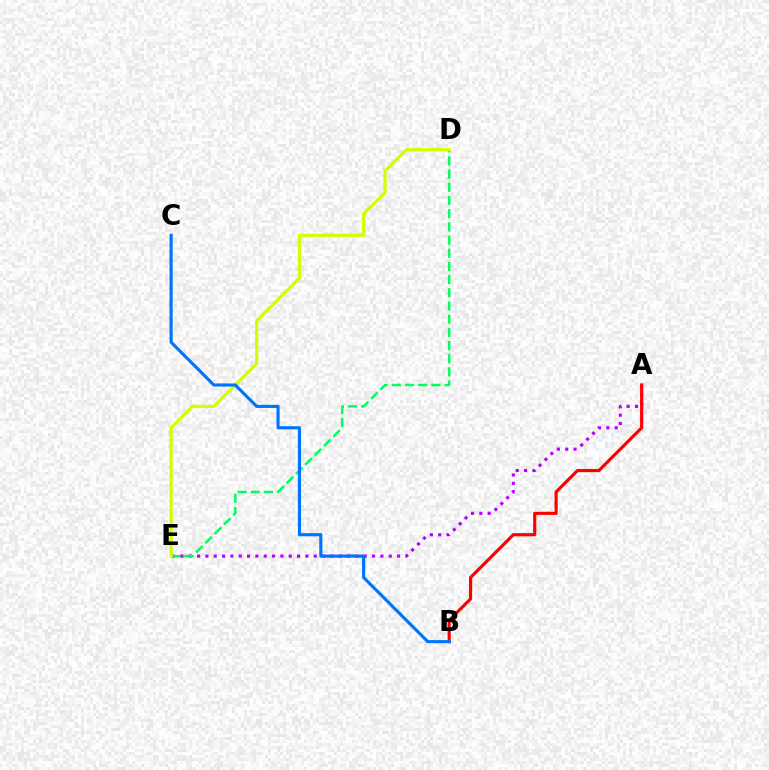{('A', 'E'): [{'color': '#b900ff', 'line_style': 'dotted', 'thickness': 2.26}], ('D', 'E'): [{'color': '#00ff5c', 'line_style': 'dashed', 'thickness': 1.79}, {'color': '#d1ff00', 'line_style': 'solid', 'thickness': 2.31}], ('A', 'B'): [{'color': '#ff0000', 'line_style': 'solid', 'thickness': 2.27}], ('B', 'C'): [{'color': '#0074ff', 'line_style': 'solid', 'thickness': 2.26}]}